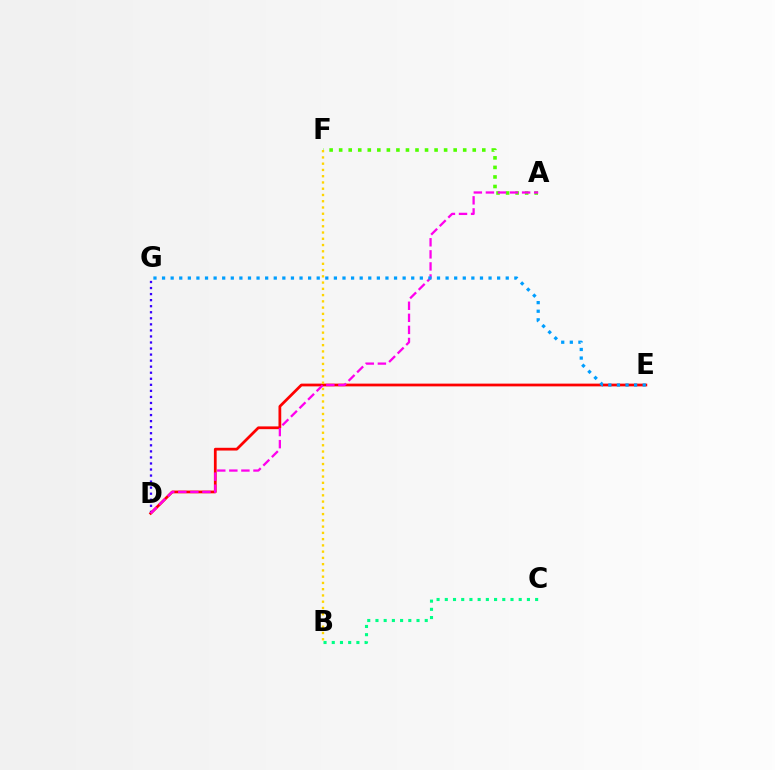{('D', 'G'): [{'color': '#3700ff', 'line_style': 'dotted', 'thickness': 1.64}], ('D', 'E'): [{'color': '#ff0000', 'line_style': 'solid', 'thickness': 1.98}], ('A', 'F'): [{'color': '#4fff00', 'line_style': 'dotted', 'thickness': 2.59}], ('A', 'D'): [{'color': '#ff00ed', 'line_style': 'dashed', 'thickness': 1.64}], ('B', 'C'): [{'color': '#00ff86', 'line_style': 'dotted', 'thickness': 2.23}], ('B', 'F'): [{'color': '#ffd500', 'line_style': 'dotted', 'thickness': 1.7}], ('E', 'G'): [{'color': '#009eff', 'line_style': 'dotted', 'thickness': 2.33}]}